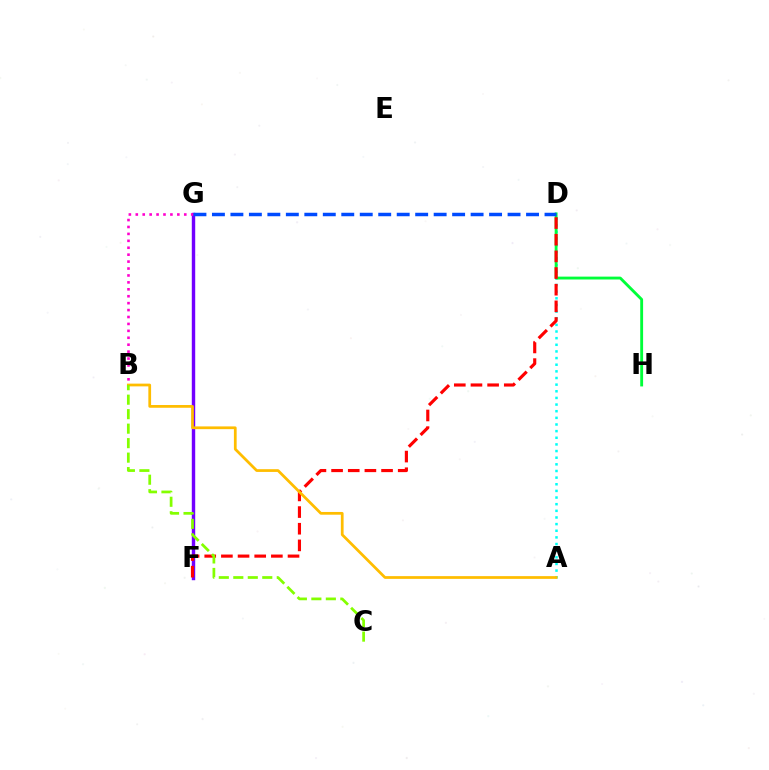{('F', 'G'): [{'color': '#7200ff', 'line_style': 'solid', 'thickness': 2.46}], ('B', 'G'): [{'color': '#ff00cf', 'line_style': 'dotted', 'thickness': 1.88}], ('A', 'D'): [{'color': '#00fff6', 'line_style': 'dotted', 'thickness': 1.8}], ('D', 'H'): [{'color': '#00ff39', 'line_style': 'solid', 'thickness': 2.06}], ('D', 'G'): [{'color': '#004bff', 'line_style': 'dashed', 'thickness': 2.51}], ('D', 'F'): [{'color': '#ff0000', 'line_style': 'dashed', 'thickness': 2.26}], ('A', 'B'): [{'color': '#ffbd00', 'line_style': 'solid', 'thickness': 1.98}], ('B', 'C'): [{'color': '#84ff00', 'line_style': 'dashed', 'thickness': 1.97}]}